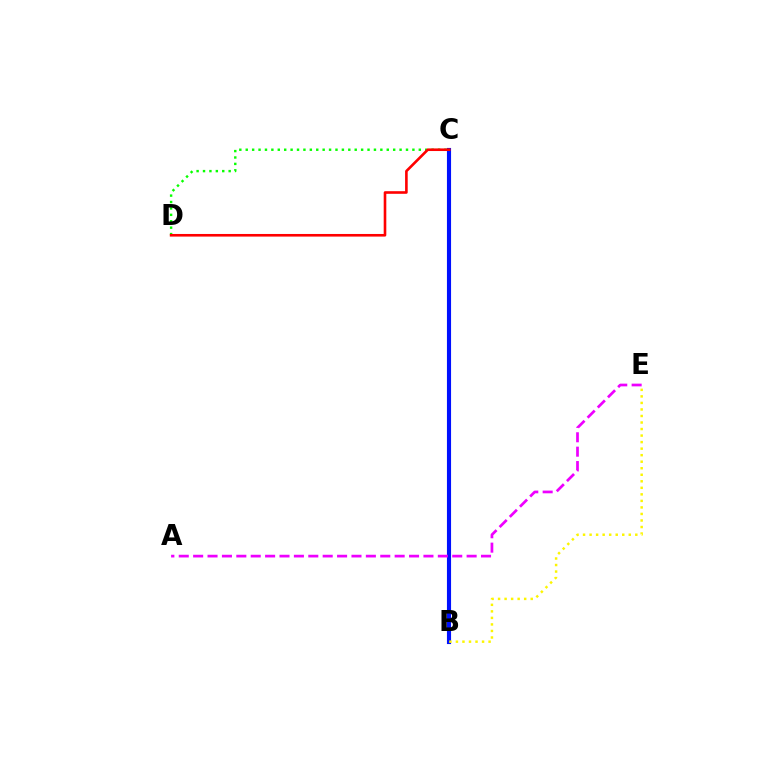{('B', 'C'): [{'color': '#00fff6', 'line_style': 'dotted', 'thickness': 1.92}, {'color': '#0010ff', 'line_style': 'solid', 'thickness': 2.96}], ('C', 'D'): [{'color': '#08ff00', 'line_style': 'dotted', 'thickness': 1.74}, {'color': '#ff0000', 'line_style': 'solid', 'thickness': 1.88}], ('B', 'E'): [{'color': '#fcf500', 'line_style': 'dotted', 'thickness': 1.77}], ('A', 'E'): [{'color': '#ee00ff', 'line_style': 'dashed', 'thickness': 1.96}]}